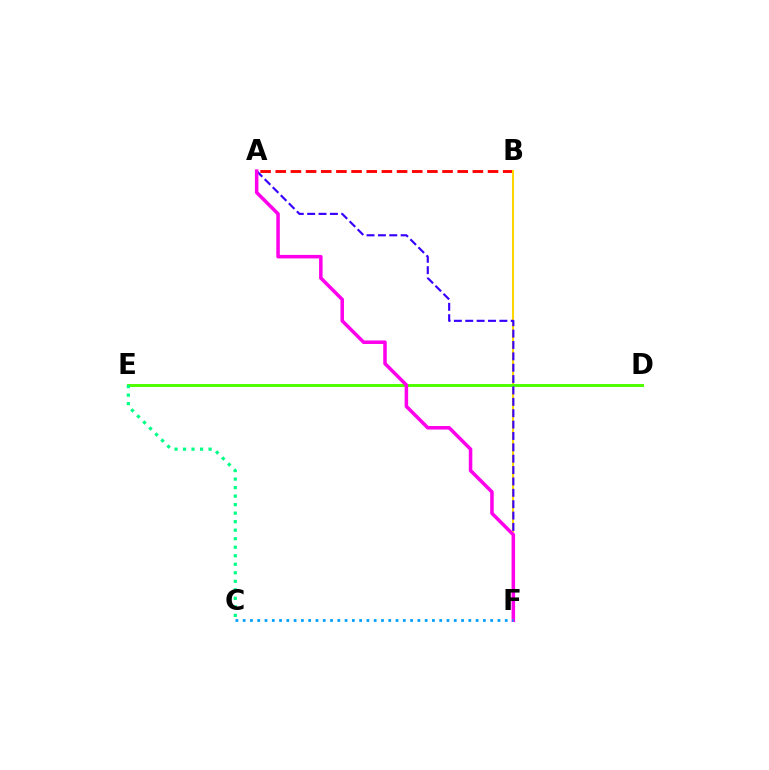{('A', 'B'): [{'color': '#ff0000', 'line_style': 'dashed', 'thickness': 2.06}], ('B', 'F'): [{'color': '#ffd500', 'line_style': 'solid', 'thickness': 1.5}], ('D', 'E'): [{'color': '#4fff00', 'line_style': 'solid', 'thickness': 2.12}], ('C', 'E'): [{'color': '#00ff86', 'line_style': 'dotted', 'thickness': 2.31}], ('A', 'F'): [{'color': '#3700ff', 'line_style': 'dashed', 'thickness': 1.54}, {'color': '#ff00ed', 'line_style': 'solid', 'thickness': 2.54}], ('C', 'F'): [{'color': '#009eff', 'line_style': 'dotted', 'thickness': 1.98}]}